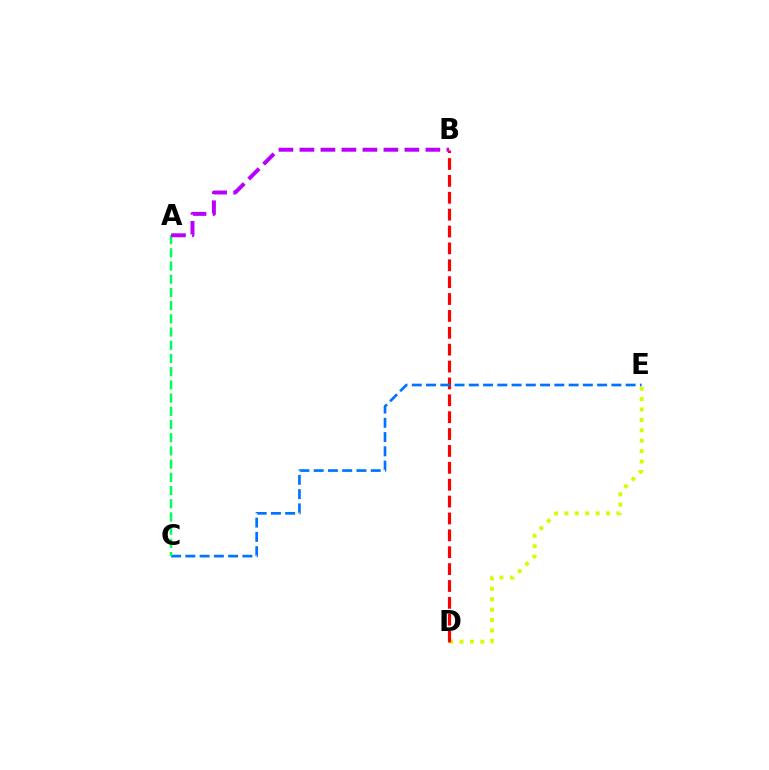{('D', 'E'): [{'color': '#d1ff00', 'line_style': 'dotted', 'thickness': 2.83}], ('B', 'D'): [{'color': '#ff0000', 'line_style': 'dashed', 'thickness': 2.29}], ('C', 'E'): [{'color': '#0074ff', 'line_style': 'dashed', 'thickness': 1.94}], ('A', 'C'): [{'color': '#00ff5c', 'line_style': 'dashed', 'thickness': 1.79}], ('A', 'B'): [{'color': '#b900ff', 'line_style': 'dashed', 'thickness': 2.85}]}